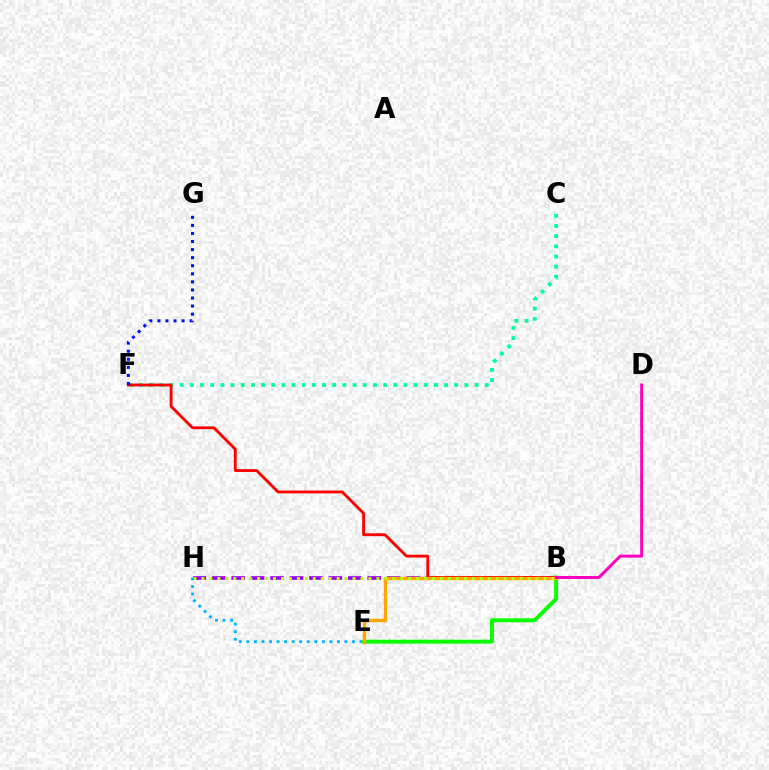{('E', 'H'): [{'color': '#00b5ff', 'line_style': 'dotted', 'thickness': 2.05}], ('C', 'F'): [{'color': '#00ff9d', 'line_style': 'dotted', 'thickness': 2.76}], ('B', 'H'): [{'color': '#9b00ff', 'line_style': 'dashed', 'thickness': 2.64}, {'color': '#b3ff00', 'line_style': 'dotted', 'thickness': 2.16}], ('B', 'E'): [{'color': '#08ff00', 'line_style': 'solid', 'thickness': 2.84}, {'color': '#ffa500', 'line_style': 'solid', 'thickness': 2.47}], ('B', 'F'): [{'color': '#ff0000', 'line_style': 'solid', 'thickness': 2.05}], ('B', 'D'): [{'color': '#ff00bd', 'line_style': 'solid', 'thickness': 2.16}], ('F', 'G'): [{'color': '#0010ff', 'line_style': 'dotted', 'thickness': 2.19}]}